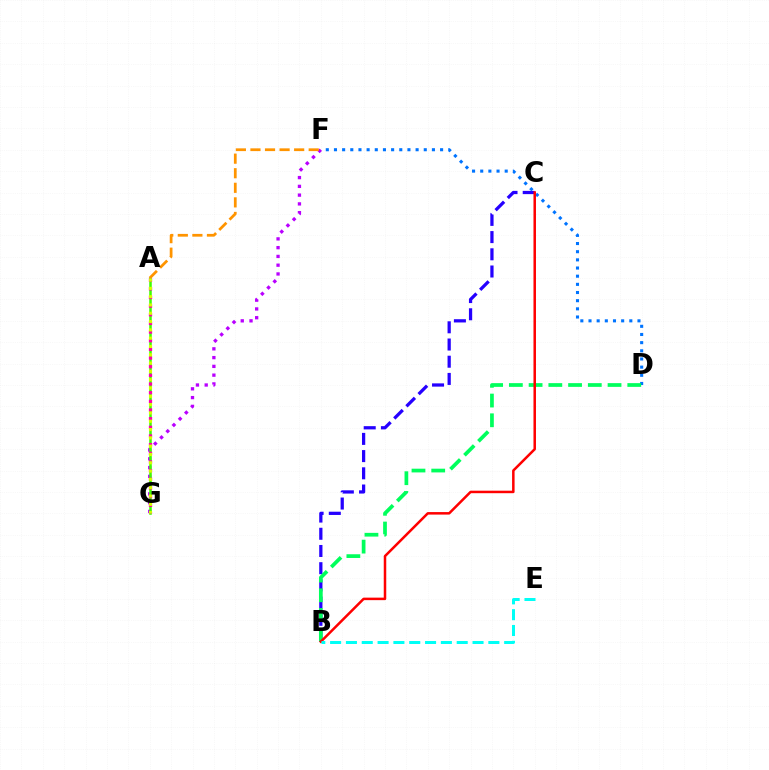{('B', 'C'): [{'color': '#2500ff', 'line_style': 'dashed', 'thickness': 2.34}, {'color': '#ff0000', 'line_style': 'solid', 'thickness': 1.81}], ('D', 'F'): [{'color': '#0074ff', 'line_style': 'dotted', 'thickness': 2.22}], ('F', 'G'): [{'color': '#b900ff', 'line_style': 'dotted', 'thickness': 2.38}], ('B', 'D'): [{'color': '#00ff5c', 'line_style': 'dashed', 'thickness': 2.68}], ('A', 'G'): [{'color': '#3dff00', 'line_style': 'solid', 'thickness': 1.82}, {'color': '#ff00ac', 'line_style': 'dotted', 'thickness': 2.35}, {'color': '#d1ff00', 'line_style': 'dotted', 'thickness': 2.26}], ('A', 'F'): [{'color': '#ff9400', 'line_style': 'dashed', 'thickness': 1.98}], ('B', 'E'): [{'color': '#00fff6', 'line_style': 'dashed', 'thickness': 2.15}]}